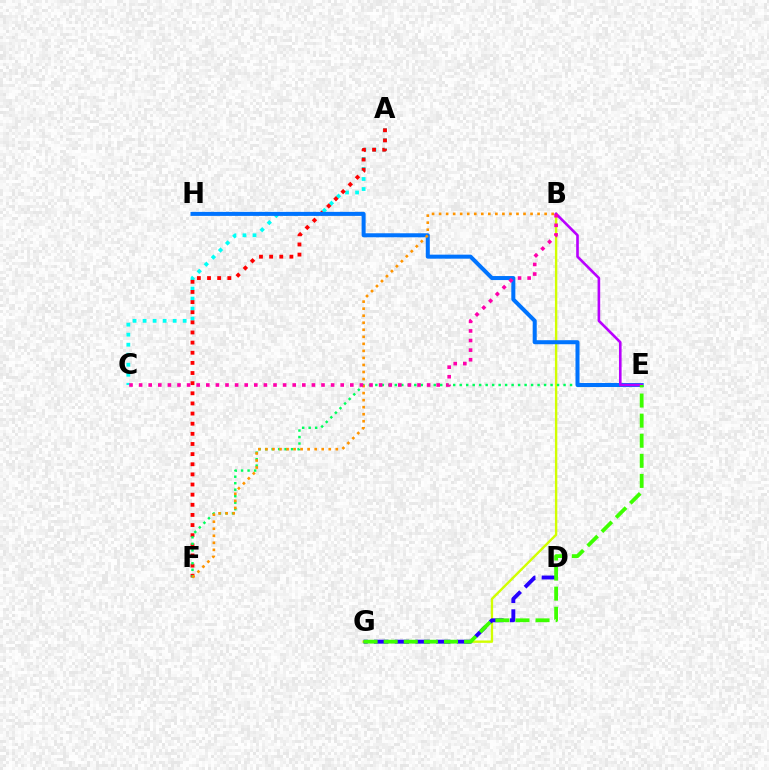{('A', 'C'): [{'color': '#00fff6', 'line_style': 'dotted', 'thickness': 2.72}], ('A', 'F'): [{'color': '#ff0000', 'line_style': 'dotted', 'thickness': 2.75}], ('B', 'G'): [{'color': '#d1ff00', 'line_style': 'solid', 'thickness': 1.71}], ('E', 'F'): [{'color': '#00ff5c', 'line_style': 'dotted', 'thickness': 1.76}], ('E', 'H'): [{'color': '#0074ff', 'line_style': 'solid', 'thickness': 2.89}], ('D', 'G'): [{'color': '#2500ff', 'line_style': 'dashed', 'thickness': 2.81}], ('B', 'E'): [{'color': '#b900ff', 'line_style': 'solid', 'thickness': 1.89}], ('E', 'G'): [{'color': '#3dff00', 'line_style': 'dashed', 'thickness': 2.73}], ('B', 'F'): [{'color': '#ff9400', 'line_style': 'dotted', 'thickness': 1.91}], ('B', 'C'): [{'color': '#ff00ac', 'line_style': 'dotted', 'thickness': 2.61}]}